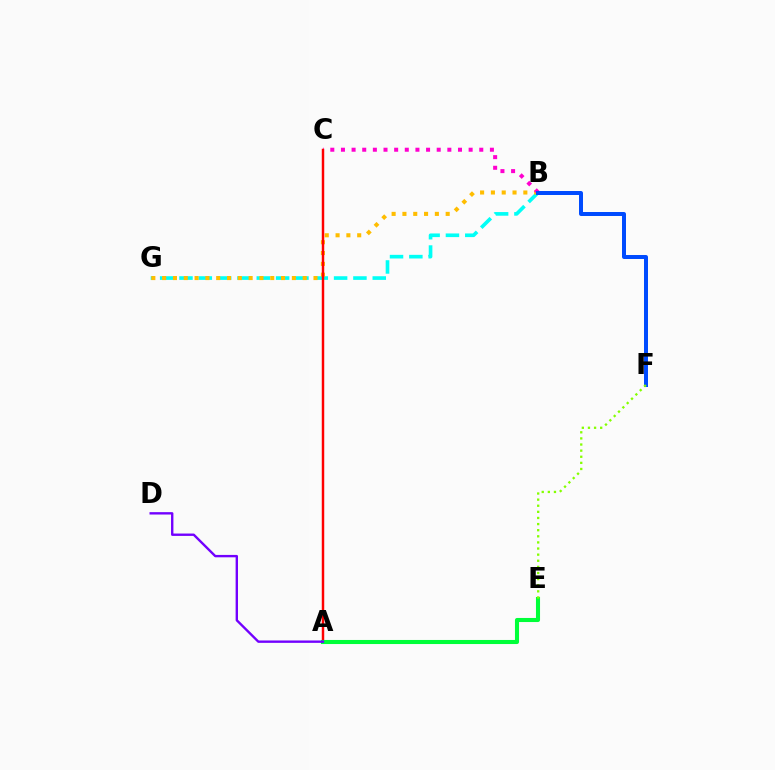{('B', 'G'): [{'color': '#00fff6', 'line_style': 'dashed', 'thickness': 2.63}, {'color': '#ffbd00', 'line_style': 'dotted', 'thickness': 2.94}], ('B', 'C'): [{'color': '#ff00cf', 'line_style': 'dotted', 'thickness': 2.89}], ('A', 'C'): [{'color': '#ff0000', 'line_style': 'solid', 'thickness': 1.77}], ('B', 'F'): [{'color': '#004bff', 'line_style': 'solid', 'thickness': 2.87}], ('A', 'E'): [{'color': '#00ff39', 'line_style': 'solid', 'thickness': 2.94}], ('A', 'D'): [{'color': '#7200ff', 'line_style': 'solid', 'thickness': 1.71}], ('E', 'F'): [{'color': '#84ff00', 'line_style': 'dotted', 'thickness': 1.66}]}